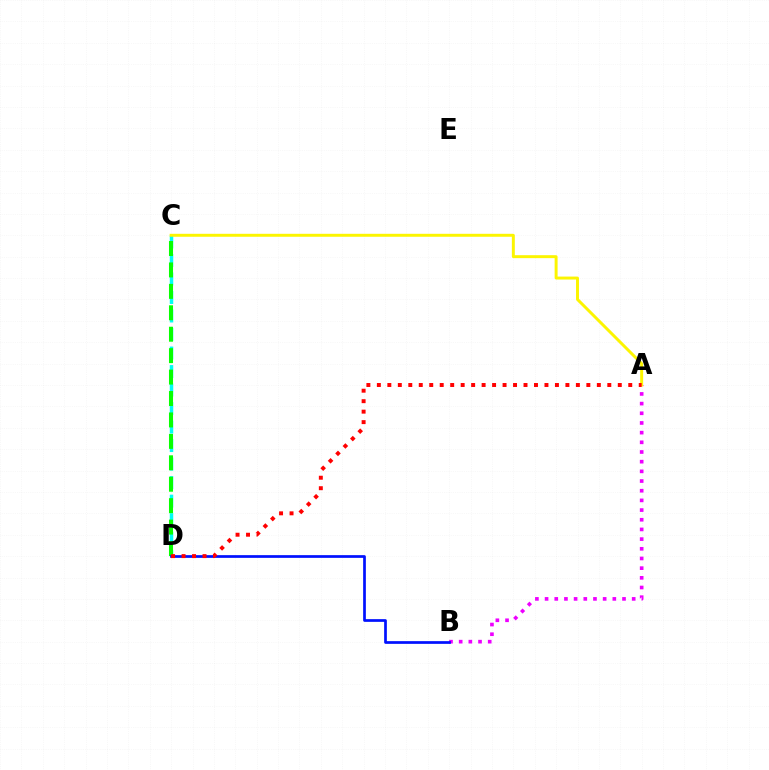{('A', 'B'): [{'color': '#ee00ff', 'line_style': 'dotted', 'thickness': 2.63}], ('C', 'D'): [{'color': '#00fff6', 'line_style': 'dashed', 'thickness': 2.51}, {'color': '#08ff00', 'line_style': 'dashed', 'thickness': 2.91}], ('B', 'D'): [{'color': '#0010ff', 'line_style': 'solid', 'thickness': 1.95}], ('A', 'C'): [{'color': '#fcf500', 'line_style': 'solid', 'thickness': 2.13}], ('A', 'D'): [{'color': '#ff0000', 'line_style': 'dotted', 'thickness': 2.85}]}